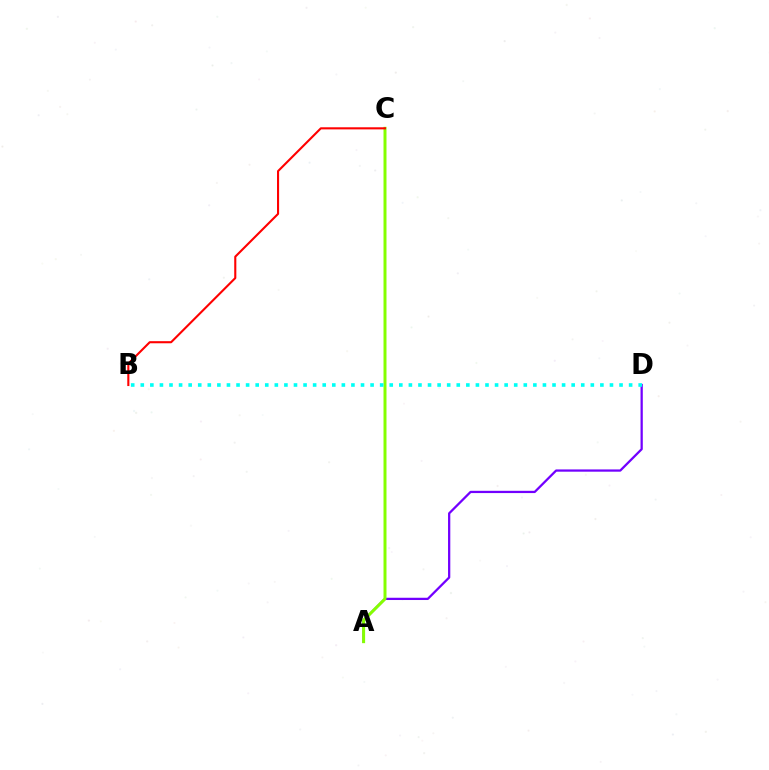{('A', 'D'): [{'color': '#7200ff', 'line_style': 'solid', 'thickness': 1.63}], ('A', 'C'): [{'color': '#84ff00', 'line_style': 'solid', 'thickness': 2.15}], ('B', 'C'): [{'color': '#ff0000', 'line_style': 'solid', 'thickness': 1.51}], ('B', 'D'): [{'color': '#00fff6', 'line_style': 'dotted', 'thickness': 2.6}]}